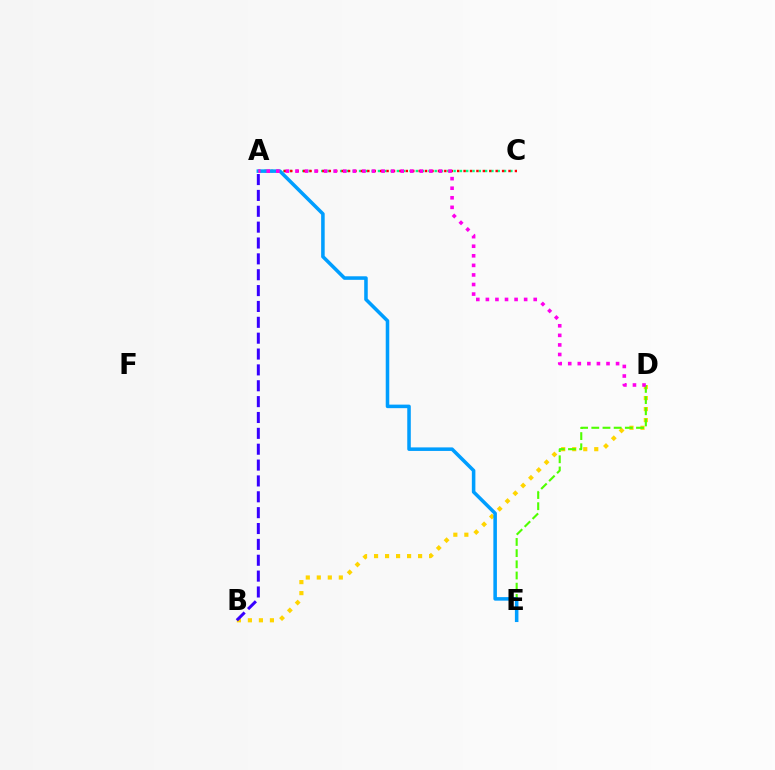{('A', 'C'): [{'color': '#00ff86', 'line_style': 'dotted', 'thickness': 1.71}, {'color': '#ff0000', 'line_style': 'dotted', 'thickness': 1.74}], ('B', 'D'): [{'color': '#ffd500', 'line_style': 'dotted', 'thickness': 2.99}], ('D', 'E'): [{'color': '#4fff00', 'line_style': 'dashed', 'thickness': 1.52}], ('A', 'E'): [{'color': '#009eff', 'line_style': 'solid', 'thickness': 2.55}], ('A', 'B'): [{'color': '#3700ff', 'line_style': 'dashed', 'thickness': 2.15}], ('A', 'D'): [{'color': '#ff00ed', 'line_style': 'dotted', 'thickness': 2.6}]}